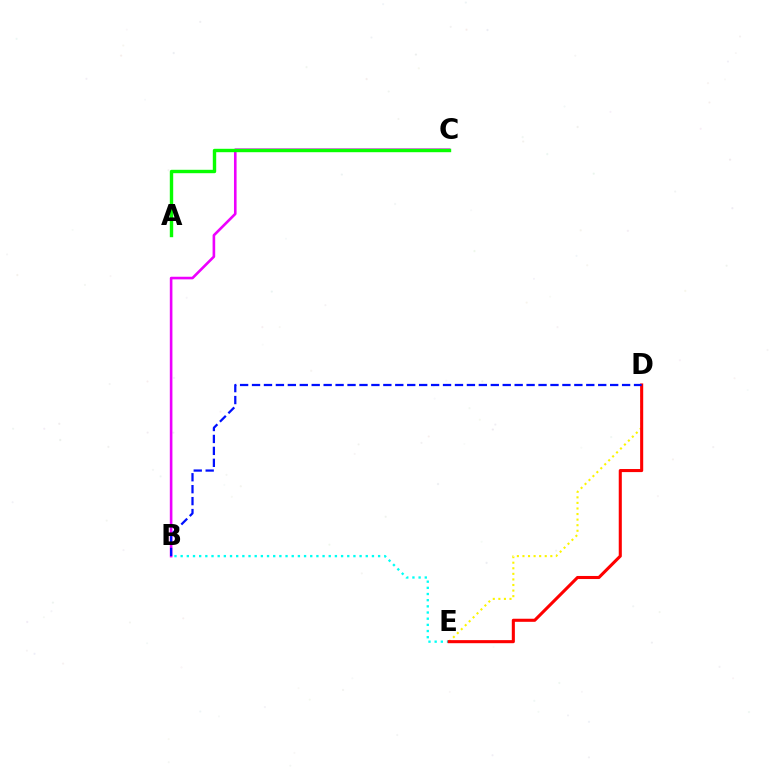{('B', 'C'): [{'color': '#ee00ff', 'line_style': 'solid', 'thickness': 1.88}], ('B', 'E'): [{'color': '#00fff6', 'line_style': 'dotted', 'thickness': 1.68}], ('D', 'E'): [{'color': '#fcf500', 'line_style': 'dotted', 'thickness': 1.51}, {'color': '#ff0000', 'line_style': 'solid', 'thickness': 2.21}], ('A', 'C'): [{'color': '#08ff00', 'line_style': 'solid', 'thickness': 2.45}], ('B', 'D'): [{'color': '#0010ff', 'line_style': 'dashed', 'thickness': 1.62}]}